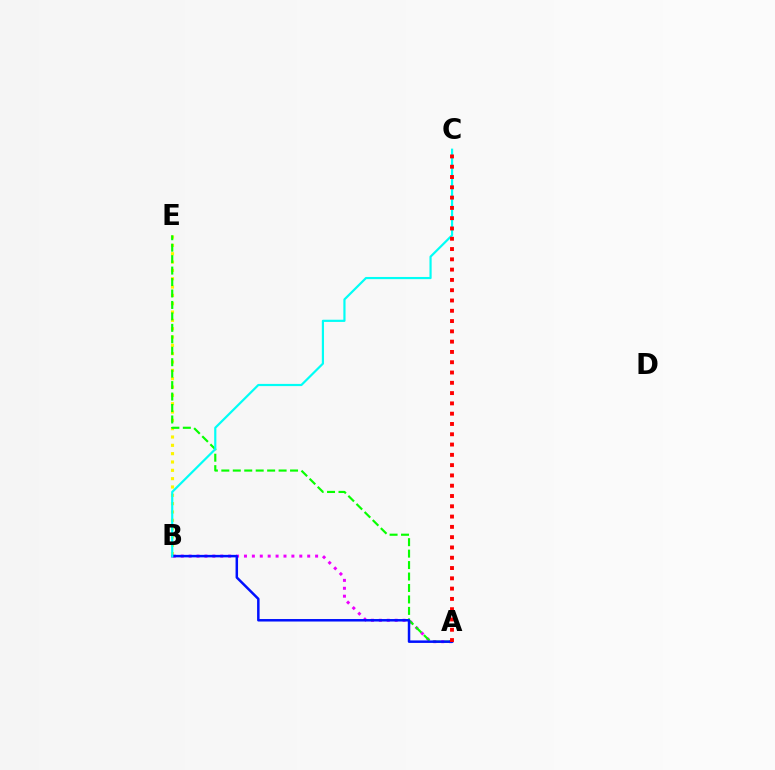{('B', 'E'): [{'color': '#fcf500', 'line_style': 'dotted', 'thickness': 2.26}], ('A', 'B'): [{'color': '#ee00ff', 'line_style': 'dotted', 'thickness': 2.15}, {'color': '#0010ff', 'line_style': 'solid', 'thickness': 1.8}], ('A', 'E'): [{'color': '#08ff00', 'line_style': 'dashed', 'thickness': 1.56}], ('B', 'C'): [{'color': '#00fff6', 'line_style': 'solid', 'thickness': 1.57}], ('A', 'C'): [{'color': '#ff0000', 'line_style': 'dotted', 'thickness': 2.8}]}